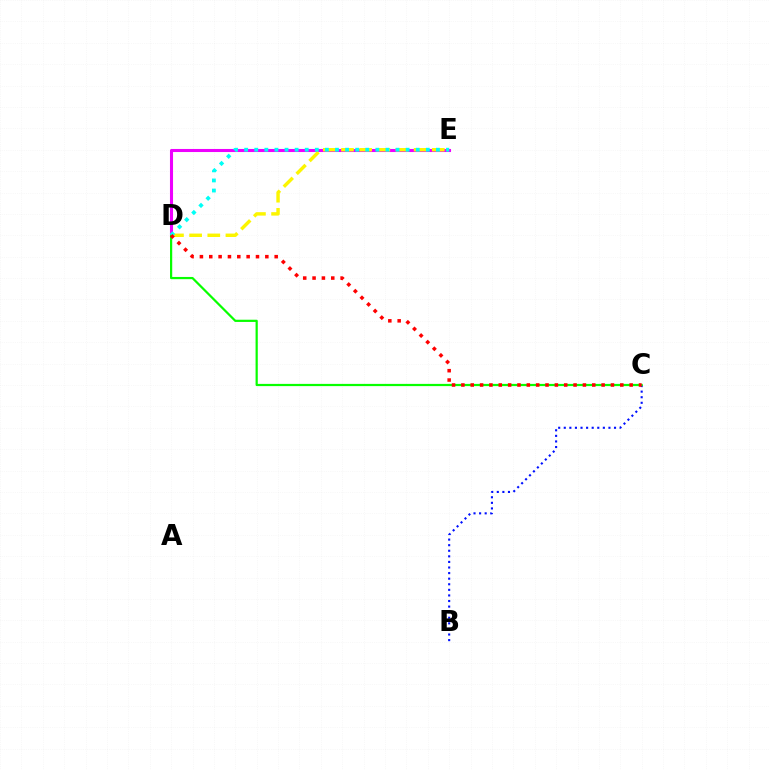{('D', 'E'): [{'color': '#ee00ff', 'line_style': 'solid', 'thickness': 2.21}, {'color': '#fcf500', 'line_style': 'dashed', 'thickness': 2.47}, {'color': '#00fff6', 'line_style': 'dotted', 'thickness': 2.74}], ('B', 'C'): [{'color': '#0010ff', 'line_style': 'dotted', 'thickness': 1.52}], ('C', 'D'): [{'color': '#08ff00', 'line_style': 'solid', 'thickness': 1.6}, {'color': '#ff0000', 'line_style': 'dotted', 'thickness': 2.54}]}